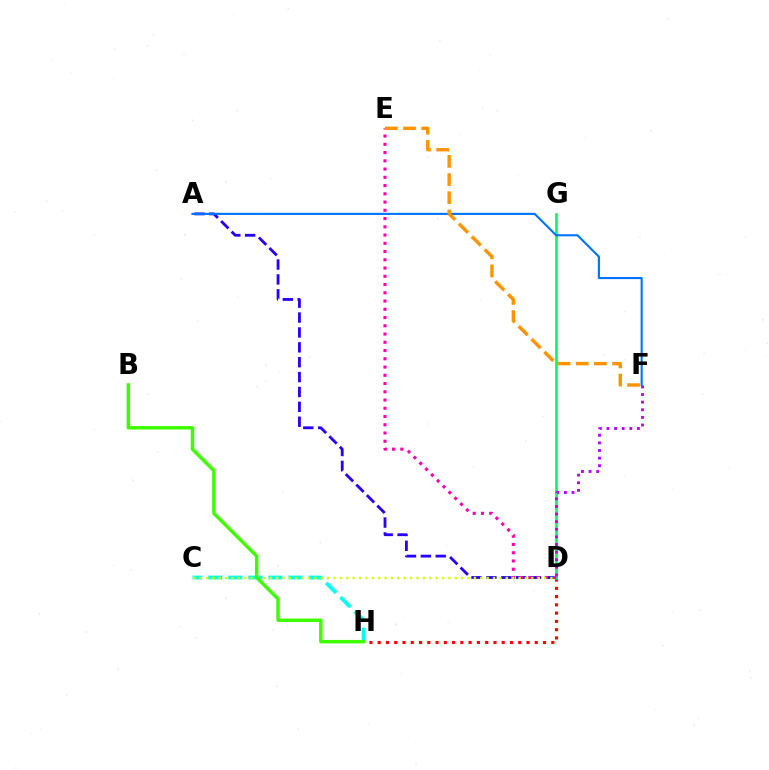{('D', 'H'): [{'color': '#ff0000', 'line_style': 'dotted', 'thickness': 2.25}], ('D', 'G'): [{'color': '#00ff5c', 'line_style': 'solid', 'thickness': 1.91}], ('A', 'D'): [{'color': '#2500ff', 'line_style': 'dashed', 'thickness': 2.02}], ('D', 'F'): [{'color': '#b900ff', 'line_style': 'dotted', 'thickness': 2.07}], ('D', 'E'): [{'color': '#ff00ac', 'line_style': 'dotted', 'thickness': 2.24}], ('C', 'H'): [{'color': '#00fff6', 'line_style': 'dashed', 'thickness': 2.72}], ('C', 'D'): [{'color': '#d1ff00', 'line_style': 'dotted', 'thickness': 1.73}], ('A', 'F'): [{'color': '#0074ff', 'line_style': 'solid', 'thickness': 1.54}], ('B', 'H'): [{'color': '#3dff00', 'line_style': 'solid', 'thickness': 2.49}], ('E', 'F'): [{'color': '#ff9400', 'line_style': 'dashed', 'thickness': 2.47}]}